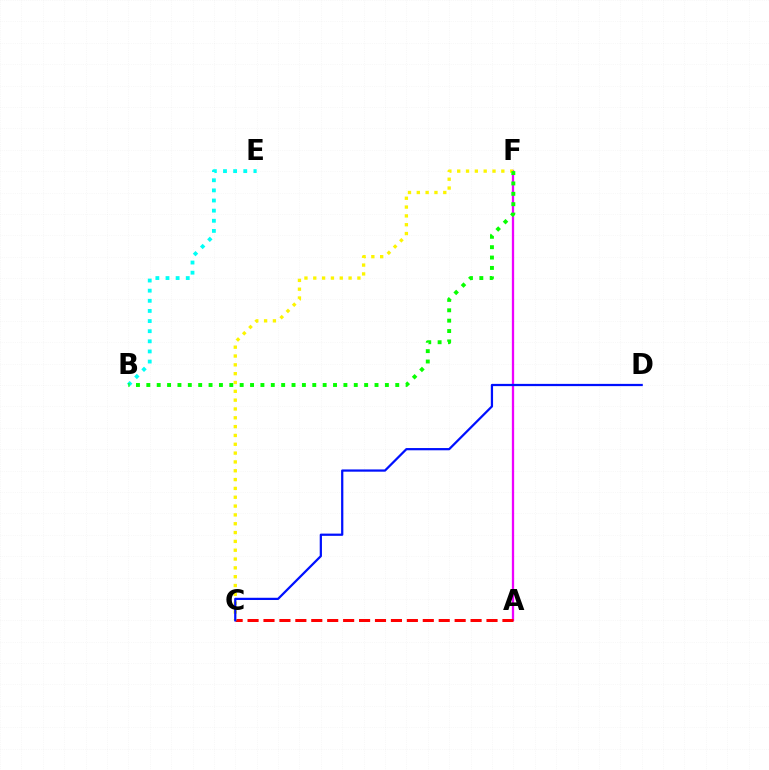{('A', 'F'): [{'color': '#ee00ff', 'line_style': 'solid', 'thickness': 1.65}], ('A', 'C'): [{'color': '#ff0000', 'line_style': 'dashed', 'thickness': 2.16}], ('C', 'F'): [{'color': '#fcf500', 'line_style': 'dotted', 'thickness': 2.4}], ('B', 'E'): [{'color': '#00fff6', 'line_style': 'dotted', 'thickness': 2.75}], ('B', 'F'): [{'color': '#08ff00', 'line_style': 'dotted', 'thickness': 2.82}], ('C', 'D'): [{'color': '#0010ff', 'line_style': 'solid', 'thickness': 1.61}]}